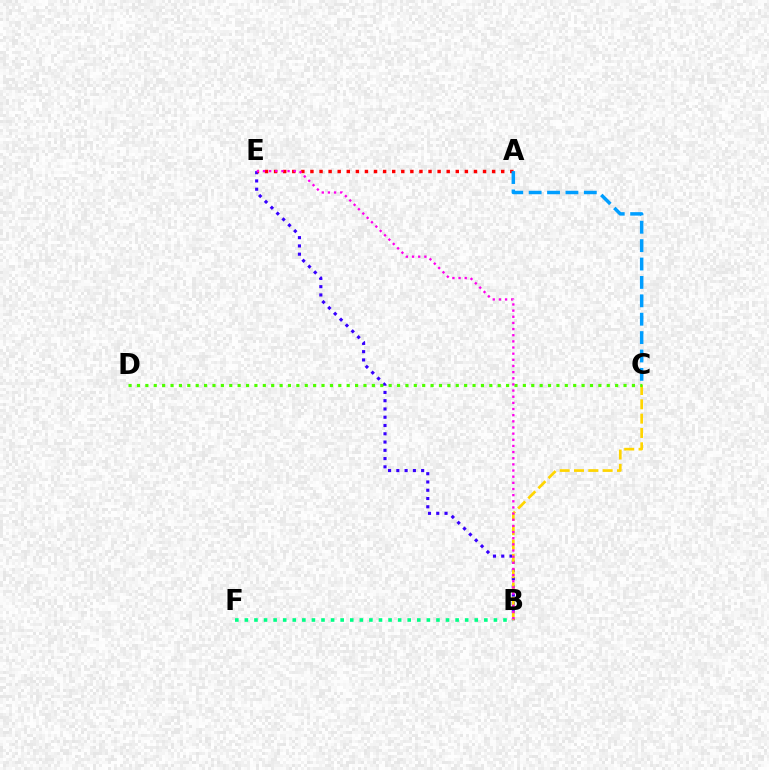{('B', 'E'): [{'color': '#3700ff', 'line_style': 'dotted', 'thickness': 2.25}, {'color': '#ff00ed', 'line_style': 'dotted', 'thickness': 1.67}], ('A', 'E'): [{'color': '#ff0000', 'line_style': 'dotted', 'thickness': 2.47}], ('B', 'F'): [{'color': '#00ff86', 'line_style': 'dotted', 'thickness': 2.6}], ('B', 'C'): [{'color': '#ffd500', 'line_style': 'dashed', 'thickness': 1.95}], ('C', 'D'): [{'color': '#4fff00', 'line_style': 'dotted', 'thickness': 2.28}], ('A', 'C'): [{'color': '#009eff', 'line_style': 'dashed', 'thickness': 2.5}]}